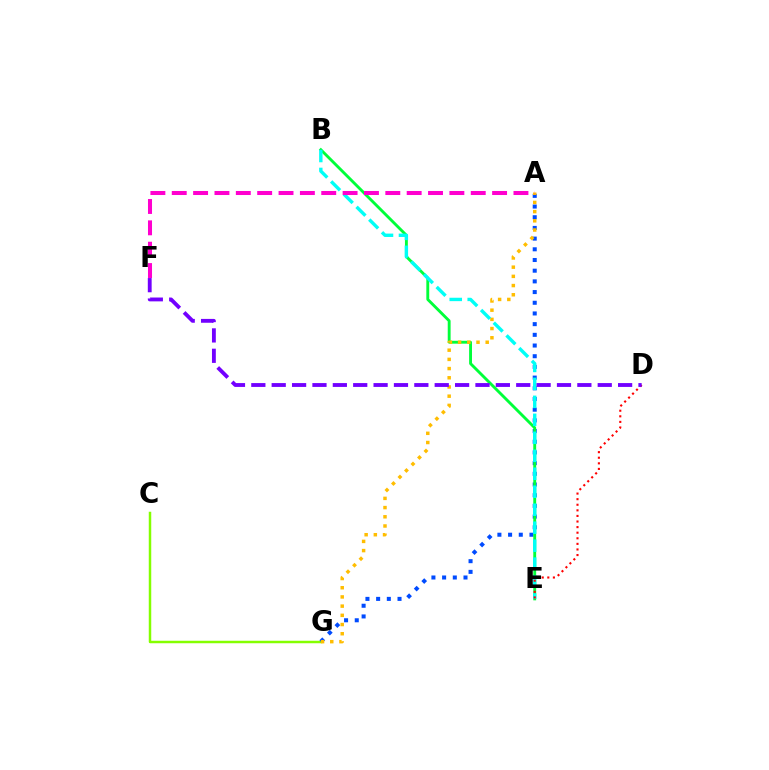{('C', 'G'): [{'color': '#84ff00', 'line_style': 'solid', 'thickness': 1.79}], ('A', 'G'): [{'color': '#004bff', 'line_style': 'dotted', 'thickness': 2.9}, {'color': '#ffbd00', 'line_style': 'dotted', 'thickness': 2.5}], ('B', 'E'): [{'color': '#00ff39', 'line_style': 'solid', 'thickness': 2.07}, {'color': '#00fff6', 'line_style': 'dashed', 'thickness': 2.44}], ('D', 'E'): [{'color': '#ff0000', 'line_style': 'dotted', 'thickness': 1.52}], ('D', 'F'): [{'color': '#7200ff', 'line_style': 'dashed', 'thickness': 2.77}], ('A', 'F'): [{'color': '#ff00cf', 'line_style': 'dashed', 'thickness': 2.9}]}